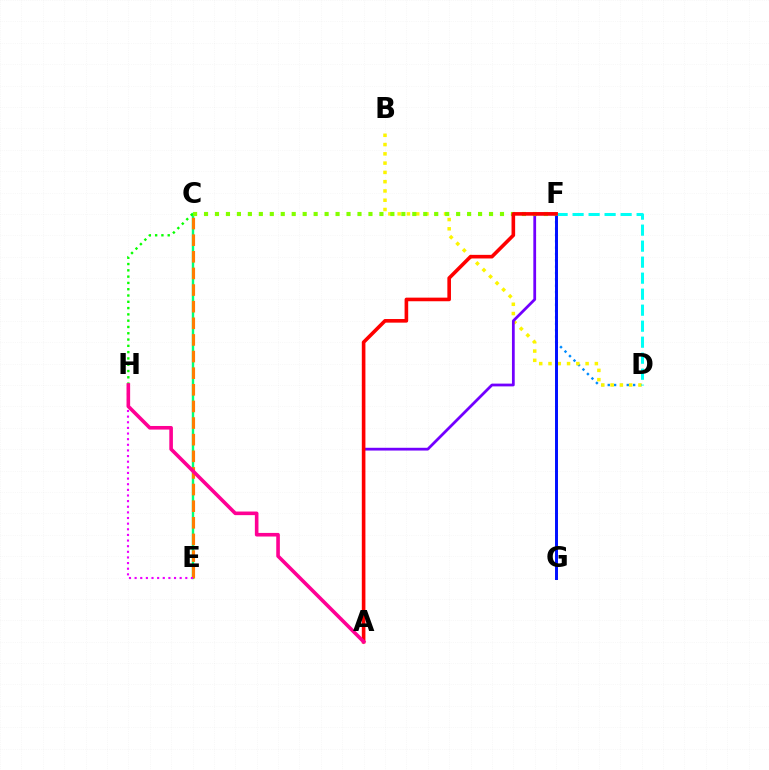{('D', 'F'): [{'color': '#008cff', 'line_style': 'dotted', 'thickness': 1.72}, {'color': '#00fff6', 'line_style': 'dashed', 'thickness': 2.17}], ('B', 'D'): [{'color': '#fcf500', 'line_style': 'dotted', 'thickness': 2.52}], ('C', 'E'): [{'color': '#00ff74', 'line_style': 'solid', 'thickness': 1.74}, {'color': '#ff7c00', 'line_style': 'dashed', 'thickness': 2.26}], ('F', 'G'): [{'color': '#0010ff', 'line_style': 'solid', 'thickness': 2.13}], ('A', 'F'): [{'color': '#7200ff', 'line_style': 'solid', 'thickness': 1.99}, {'color': '#ff0000', 'line_style': 'solid', 'thickness': 2.6}], ('E', 'H'): [{'color': '#ee00ff', 'line_style': 'dotted', 'thickness': 1.53}], ('C', 'F'): [{'color': '#84ff00', 'line_style': 'dotted', 'thickness': 2.98}], ('C', 'H'): [{'color': '#08ff00', 'line_style': 'dotted', 'thickness': 1.71}], ('A', 'H'): [{'color': '#ff0094', 'line_style': 'solid', 'thickness': 2.6}]}